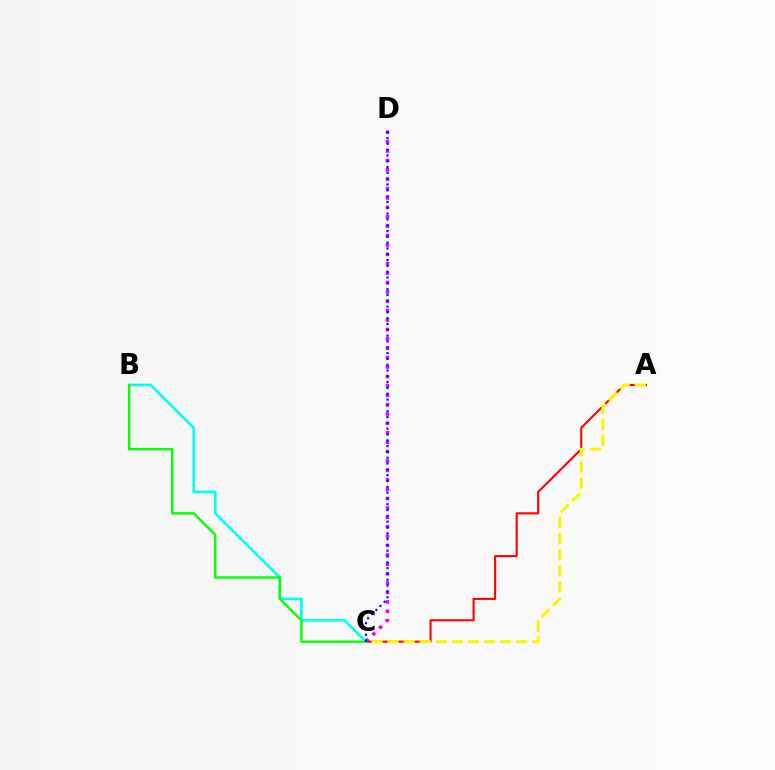{('B', 'C'): [{'color': '#00fff6', 'line_style': 'solid', 'thickness': 1.9}, {'color': '#08ff00', 'line_style': 'solid', 'thickness': 1.73}], ('A', 'C'): [{'color': '#ff0000', 'line_style': 'solid', 'thickness': 1.51}, {'color': '#fcf500', 'line_style': 'dashed', 'thickness': 2.18}], ('C', 'D'): [{'color': '#ee00ff', 'line_style': 'dotted', 'thickness': 2.55}, {'color': '#0010ff', 'line_style': 'dotted', 'thickness': 1.58}]}